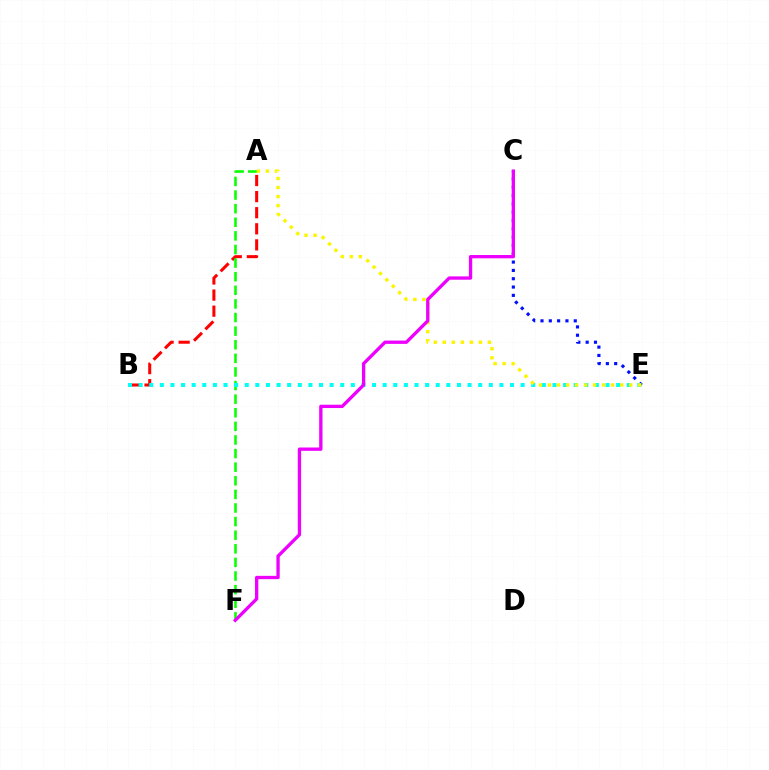{('A', 'B'): [{'color': '#ff0000', 'line_style': 'dashed', 'thickness': 2.19}], ('C', 'E'): [{'color': '#0010ff', 'line_style': 'dotted', 'thickness': 2.26}], ('A', 'F'): [{'color': '#08ff00', 'line_style': 'dashed', 'thickness': 1.85}], ('B', 'E'): [{'color': '#00fff6', 'line_style': 'dotted', 'thickness': 2.88}], ('A', 'E'): [{'color': '#fcf500', 'line_style': 'dotted', 'thickness': 2.45}], ('C', 'F'): [{'color': '#ee00ff', 'line_style': 'solid', 'thickness': 2.39}]}